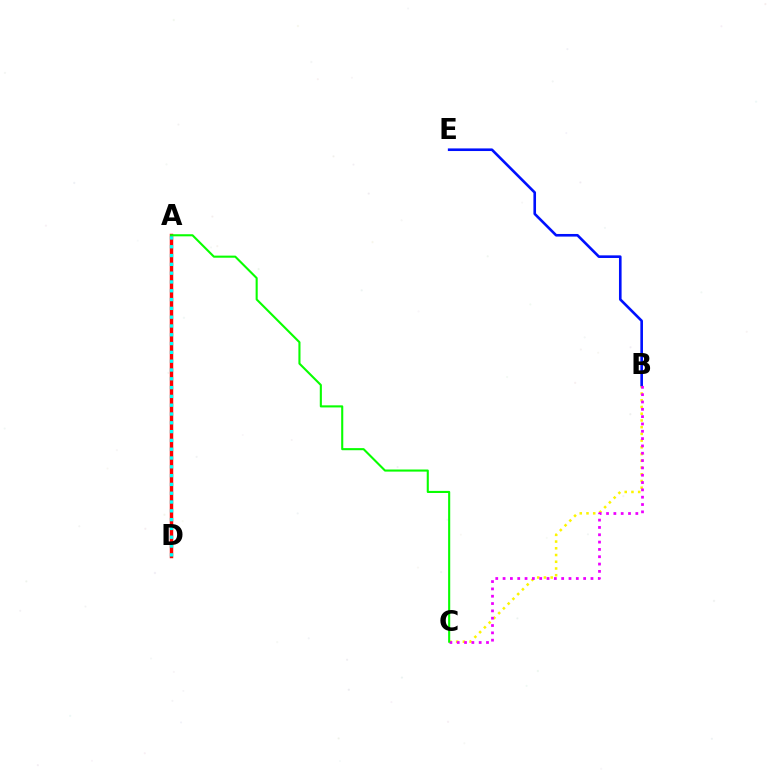{('B', 'C'): [{'color': '#fcf500', 'line_style': 'dotted', 'thickness': 1.83}, {'color': '#ee00ff', 'line_style': 'dotted', 'thickness': 1.99}], ('B', 'E'): [{'color': '#0010ff', 'line_style': 'solid', 'thickness': 1.89}], ('A', 'D'): [{'color': '#ff0000', 'line_style': 'solid', 'thickness': 2.49}, {'color': '#00fff6', 'line_style': 'dotted', 'thickness': 2.39}], ('A', 'C'): [{'color': '#08ff00', 'line_style': 'solid', 'thickness': 1.51}]}